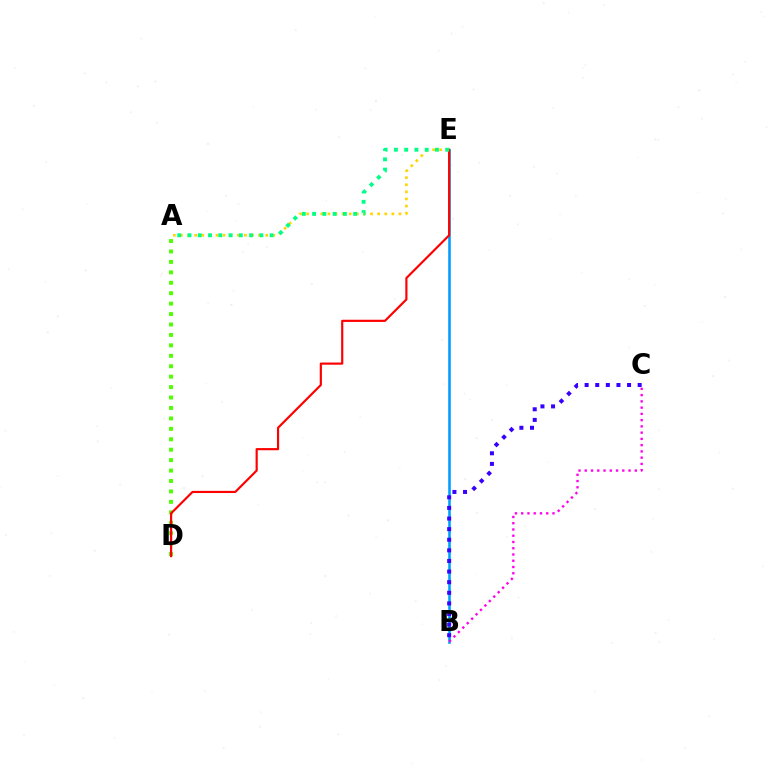{('A', 'D'): [{'color': '#4fff00', 'line_style': 'dotted', 'thickness': 2.83}], ('B', 'E'): [{'color': '#009eff', 'line_style': 'solid', 'thickness': 1.86}], ('A', 'E'): [{'color': '#ffd500', 'line_style': 'dotted', 'thickness': 1.93}, {'color': '#00ff86', 'line_style': 'dotted', 'thickness': 2.79}], ('B', 'C'): [{'color': '#ff00ed', 'line_style': 'dotted', 'thickness': 1.7}, {'color': '#3700ff', 'line_style': 'dotted', 'thickness': 2.88}], ('D', 'E'): [{'color': '#ff0000', 'line_style': 'solid', 'thickness': 1.56}]}